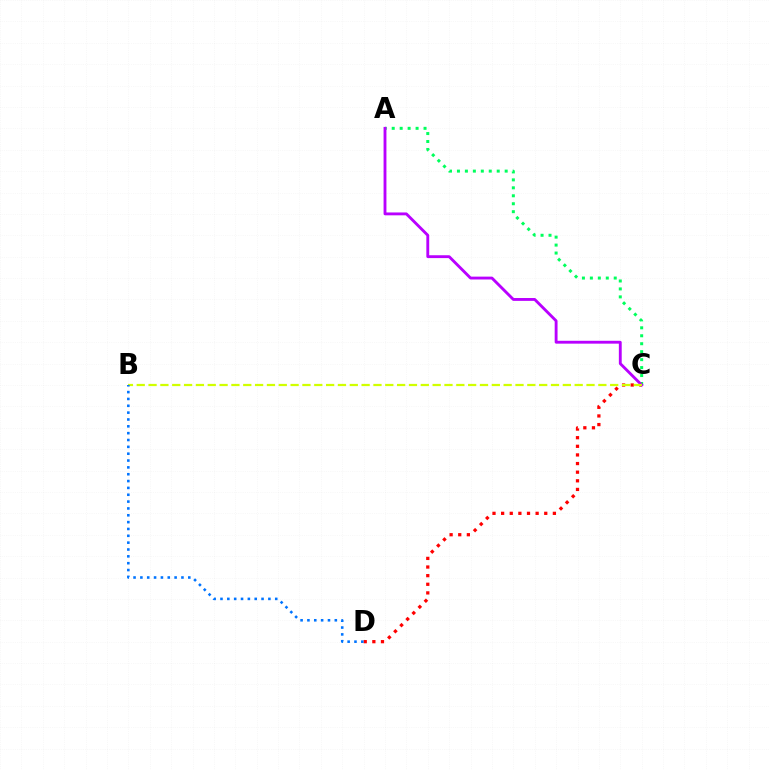{('A', 'C'): [{'color': '#00ff5c', 'line_style': 'dotted', 'thickness': 2.16}, {'color': '#b900ff', 'line_style': 'solid', 'thickness': 2.06}], ('C', 'D'): [{'color': '#ff0000', 'line_style': 'dotted', 'thickness': 2.34}], ('B', 'C'): [{'color': '#d1ff00', 'line_style': 'dashed', 'thickness': 1.61}], ('B', 'D'): [{'color': '#0074ff', 'line_style': 'dotted', 'thickness': 1.86}]}